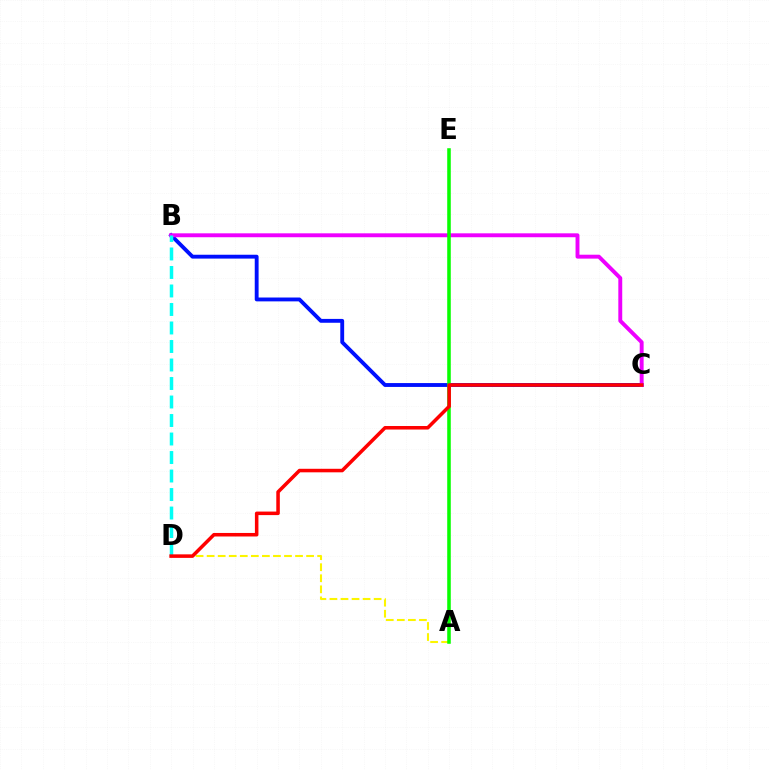{('B', 'C'): [{'color': '#0010ff', 'line_style': 'solid', 'thickness': 2.78}, {'color': '#ee00ff', 'line_style': 'solid', 'thickness': 2.81}], ('B', 'D'): [{'color': '#00fff6', 'line_style': 'dashed', 'thickness': 2.51}], ('A', 'D'): [{'color': '#fcf500', 'line_style': 'dashed', 'thickness': 1.5}], ('A', 'E'): [{'color': '#08ff00', 'line_style': 'solid', 'thickness': 2.56}], ('C', 'D'): [{'color': '#ff0000', 'line_style': 'solid', 'thickness': 2.54}]}